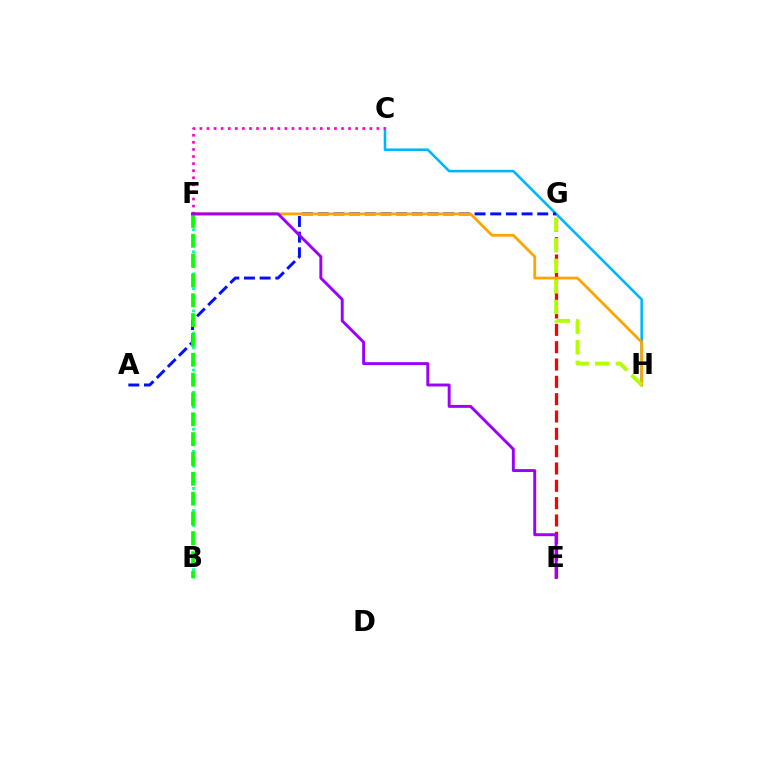{('B', 'F'): [{'color': '#00ff9d', 'line_style': 'dotted', 'thickness': 2.01}, {'color': '#08ff00', 'line_style': 'dashed', 'thickness': 2.69}], ('C', 'H'): [{'color': '#00b5ff', 'line_style': 'solid', 'thickness': 1.85}], ('A', 'G'): [{'color': '#0010ff', 'line_style': 'dashed', 'thickness': 2.13}], ('E', 'G'): [{'color': '#ff0000', 'line_style': 'dashed', 'thickness': 2.35}], ('F', 'H'): [{'color': '#ffa500', 'line_style': 'solid', 'thickness': 2.0}], ('G', 'H'): [{'color': '#b3ff00', 'line_style': 'dashed', 'thickness': 2.79}], ('C', 'F'): [{'color': '#ff00bd', 'line_style': 'dotted', 'thickness': 1.92}], ('E', 'F'): [{'color': '#9b00ff', 'line_style': 'solid', 'thickness': 2.1}]}